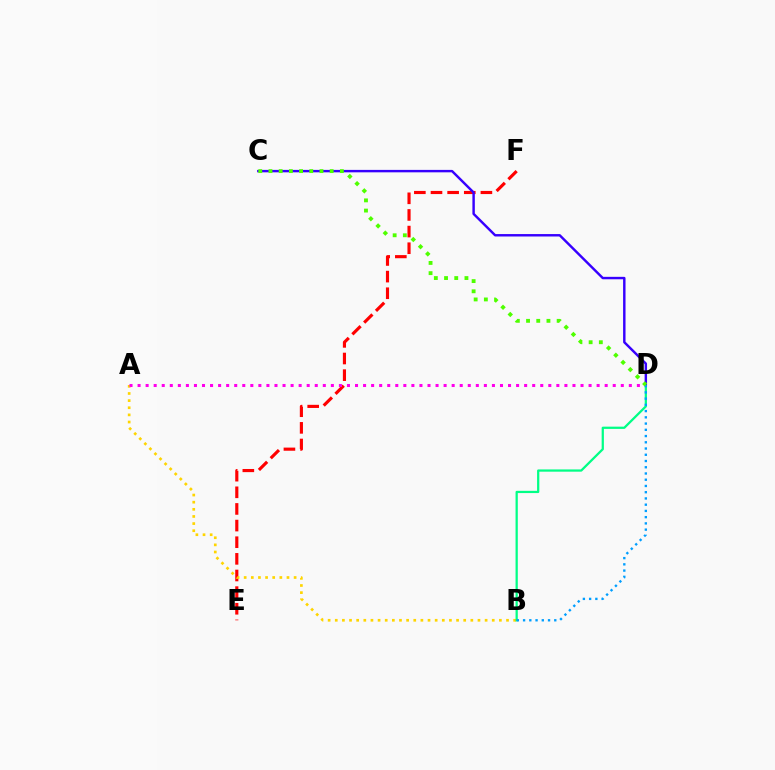{('E', 'F'): [{'color': '#ff0000', 'line_style': 'dashed', 'thickness': 2.26}], ('A', 'B'): [{'color': '#ffd500', 'line_style': 'dotted', 'thickness': 1.94}], ('A', 'D'): [{'color': '#ff00ed', 'line_style': 'dotted', 'thickness': 2.19}], ('B', 'D'): [{'color': '#00ff86', 'line_style': 'solid', 'thickness': 1.62}, {'color': '#009eff', 'line_style': 'dotted', 'thickness': 1.7}], ('C', 'D'): [{'color': '#3700ff', 'line_style': 'solid', 'thickness': 1.75}, {'color': '#4fff00', 'line_style': 'dotted', 'thickness': 2.77}]}